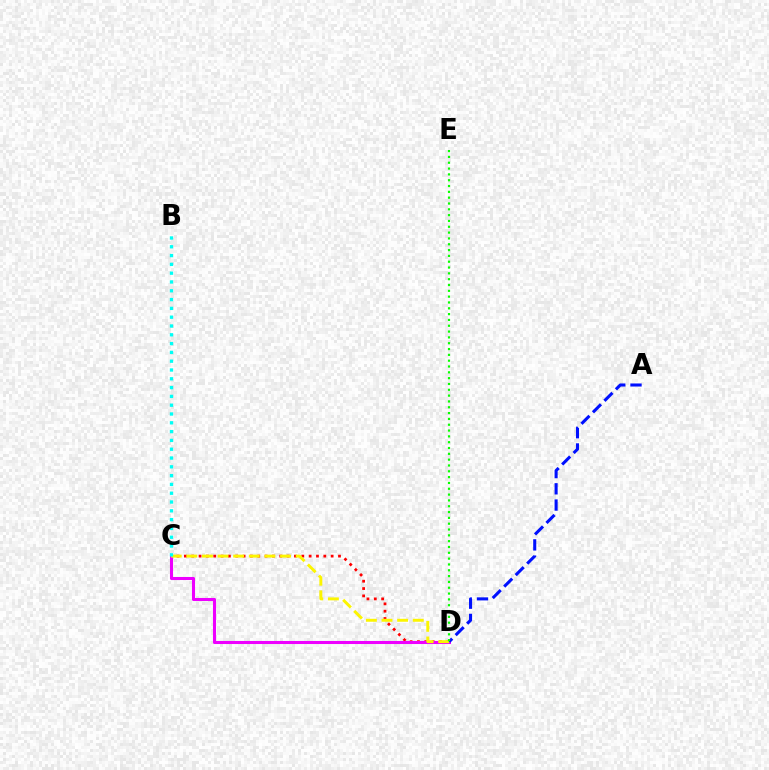{('C', 'D'): [{'color': '#ff0000', 'line_style': 'dotted', 'thickness': 1.99}, {'color': '#ee00ff', 'line_style': 'solid', 'thickness': 2.21}, {'color': '#fcf500', 'line_style': 'dashed', 'thickness': 2.12}], ('A', 'D'): [{'color': '#0010ff', 'line_style': 'dashed', 'thickness': 2.21}], ('D', 'E'): [{'color': '#08ff00', 'line_style': 'dotted', 'thickness': 1.58}], ('B', 'C'): [{'color': '#00fff6', 'line_style': 'dotted', 'thickness': 2.39}]}